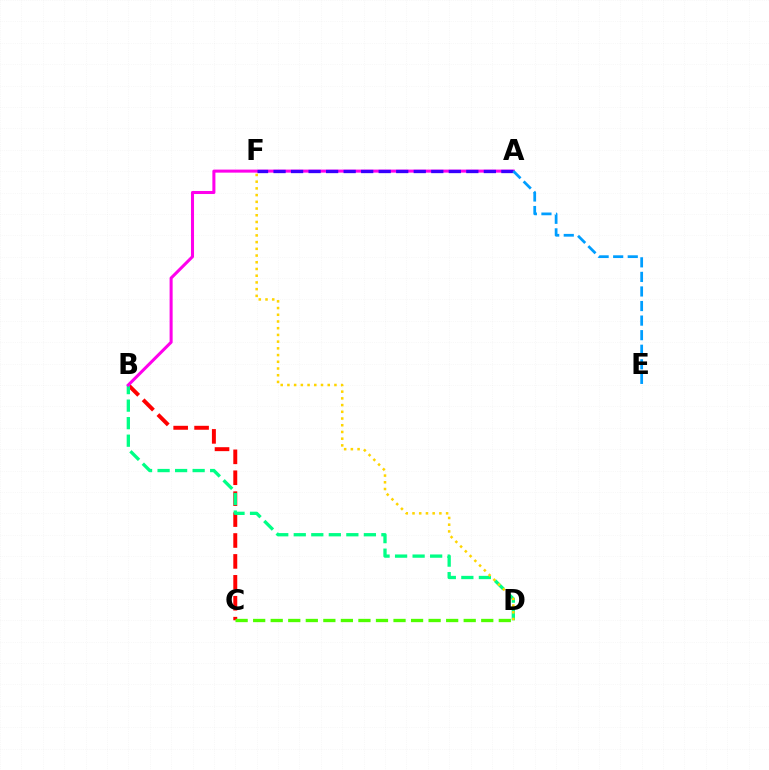{('B', 'C'): [{'color': '#ff0000', 'line_style': 'dashed', 'thickness': 2.84}], ('C', 'D'): [{'color': '#4fff00', 'line_style': 'dashed', 'thickness': 2.38}], ('B', 'D'): [{'color': '#00ff86', 'line_style': 'dashed', 'thickness': 2.38}], ('A', 'B'): [{'color': '#ff00ed', 'line_style': 'solid', 'thickness': 2.19}], ('A', 'F'): [{'color': '#3700ff', 'line_style': 'dashed', 'thickness': 2.38}], ('D', 'F'): [{'color': '#ffd500', 'line_style': 'dotted', 'thickness': 1.82}], ('A', 'E'): [{'color': '#009eff', 'line_style': 'dashed', 'thickness': 1.98}]}